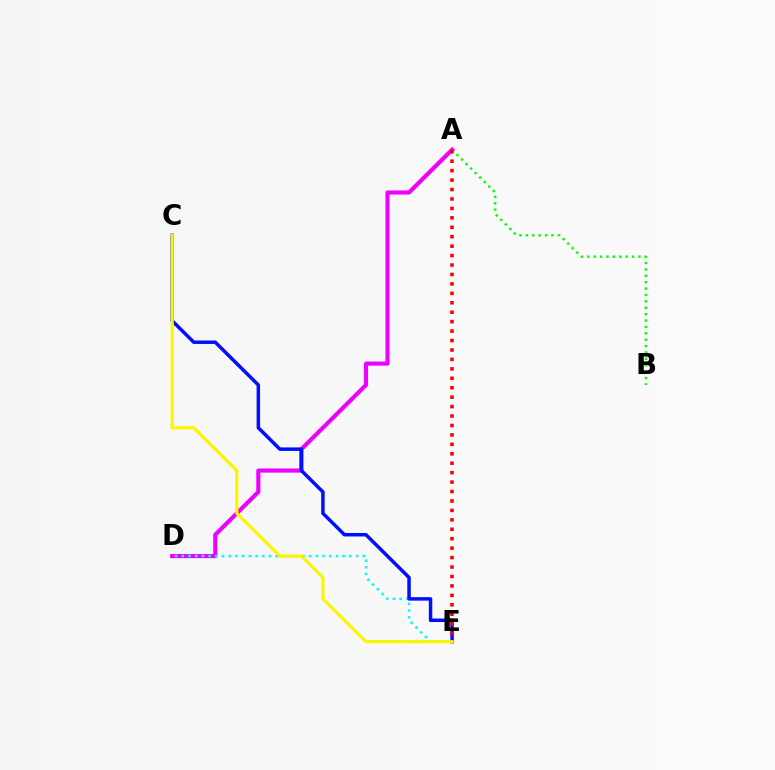{('A', 'B'): [{'color': '#08ff00', 'line_style': 'dotted', 'thickness': 1.74}], ('A', 'D'): [{'color': '#ee00ff', 'line_style': 'solid', 'thickness': 2.98}], ('D', 'E'): [{'color': '#00fff6', 'line_style': 'dotted', 'thickness': 1.82}], ('C', 'E'): [{'color': '#0010ff', 'line_style': 'solid', 'thickness': 2.51}, {'color': '#fcf500', 'line_style': 'solid', 'thickness': 2.28}], ('A', 'E'): [{'color': '#ff0000', 'line_style': 'dotted', 'thickness': 2.56}]}